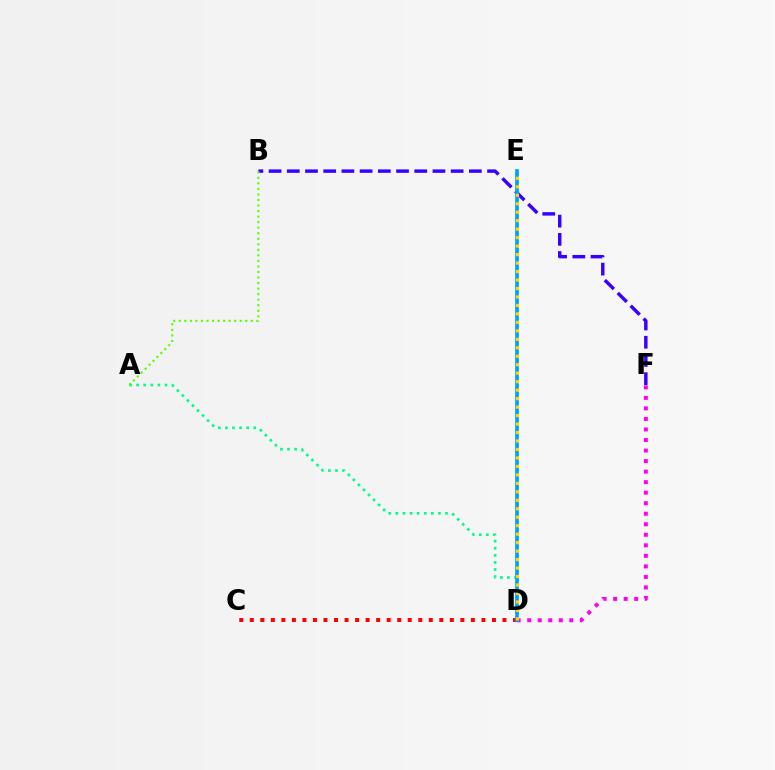{('B', 'F'): [{'color': '#3700ff', 'line_style': 'dashed', 'thickness': 2.47}], ('A', 'D'): [{'color': '#00ff86', 'line_style': 'dotted', 'thickness': 1.93}], ('D', 'F'): [{'color': '#ff00ed', 'line_style': 'dotted', 'thickness': 2.86}], ('A', 'B'): [{'color': '#4fff00', 'line_style': 'dotted', 'thickness': 1.5}], ('C', 'D'): [{'color': '#ff0000', 'line_style': 'dotted', 'thickness': 2.86}], ('D', 'E'): [{'color': '#009eff', 'line_style': 'solid', 'thickness': 2.64}, {'color': '#ffd500', 'line_style': 'dotted', 'thickness': 2.3}]}